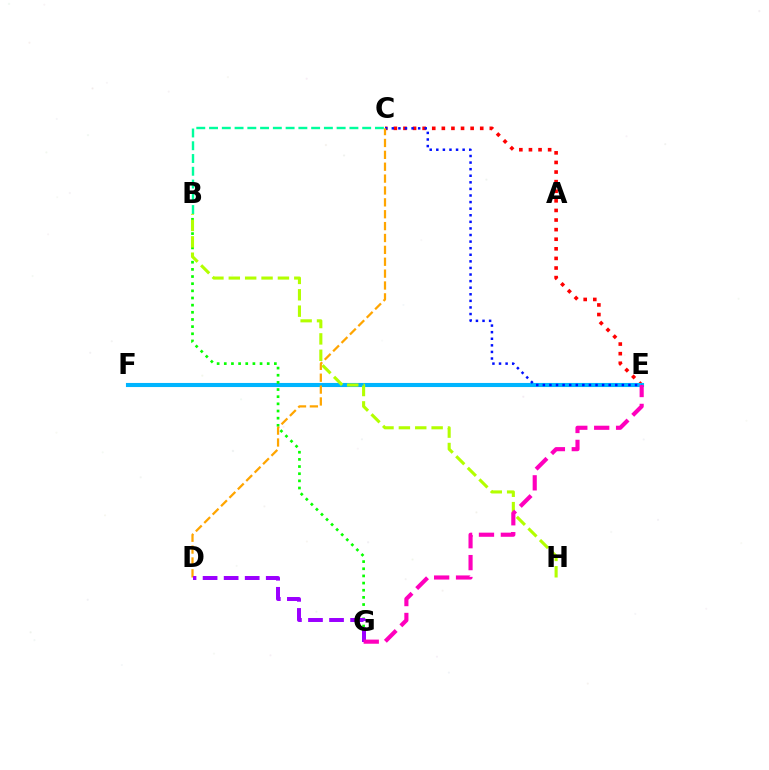{('C', 'E'): [{'color': '#ff0000', 'line_style': 'dotted', 'thickness': 2.61}, {'color': '#0010ff', 'line_style': 'dotted', 'thickness': 1.79}], ('E', 'F'): [{'color': '#00b5ff', 'line_style': 'solid', 'thickness': 2.95}], ('B', 'C'): [{'color': '#00ff9d', 'line_style': 'dashed', 'thickness': 1.73}], ('B', 'G'): [{'color': '#08ff00', 'line_style': 'dotted', 'thickness': 1.94}], ('C', 'D'): [{'color': '#ffa500', 'line_style': 'dashed', 'thickness': 1.61}], ('B', 'H'): [{'color': '#b3ff00', 'line_style': 'dashed', 'thickness': 2.22}], ('D', 'G'): [{'color': '#9b00ff', 'line_style': 'dashed', 'thickness': 2.86}], ('E', 'G'): [{'color': '#ff00bd', 'line_style': 'dashed', 'thickness': 2.98}]}